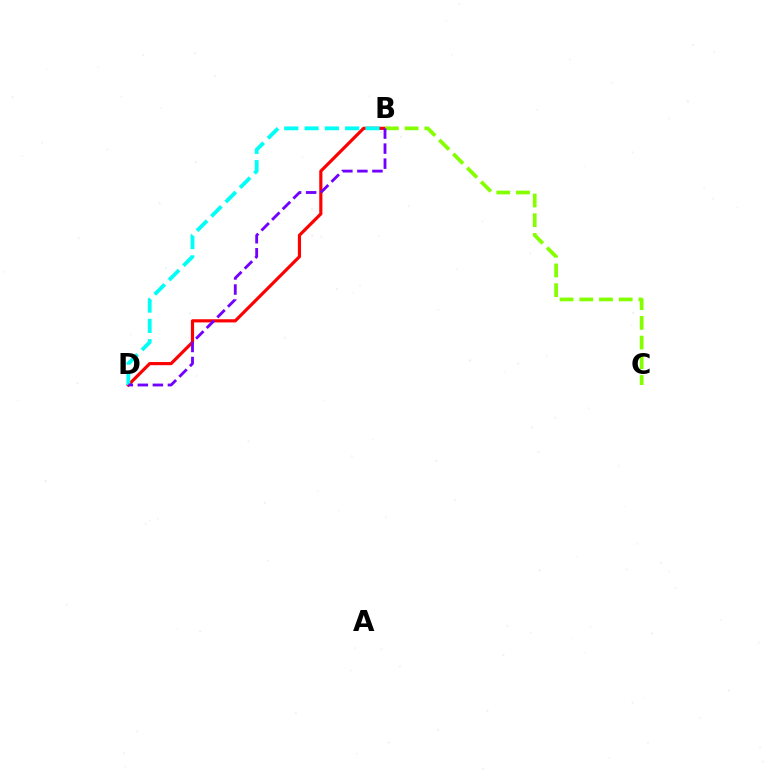{('B', 'D'): [{'color': '#ff0000', 'line_style': 'solid', 'thickness': 2.28}, {'color': '#00fff6', 'line_style': 'dashed', 'thickness': 2.76}, {'color': '#7200ff', 'line_style': 'dashed', 'thickness': 2.04}], ('B', 'C'): [{'color': '#84ff00', 'line_style': 'dashed', 'thickness': 2.68}]}